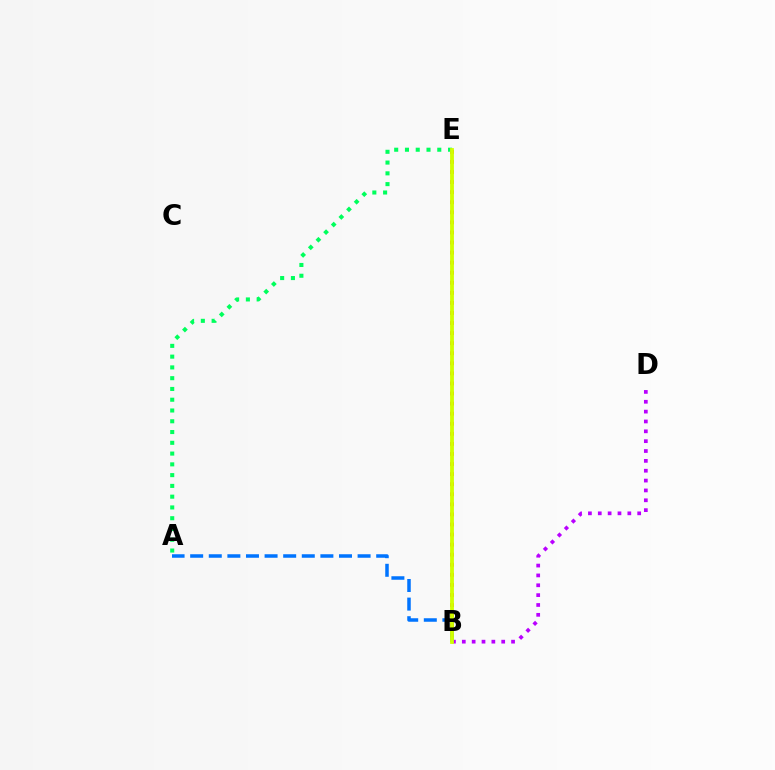{('B', 'D'): [{'color': '#b900ff', 'line_style': 'dotted', 'thickness': 2.68}], ('B', 'E'): [{'color': '#ff0000', 'line_style': 'dotted', 'thickness': 2.74}, {'color': '#d1ff00', 'line_style': 'solid', 'thickness': 2.74}], ('A', 'E'): [{'color': '#00ff5c', 'line_style': 'dotted', 'thickness': 2.93}], ('A', 'B'): [{'color': '#0074ff', 'line_style': 'dashed', 'thickness': 2.53}]}